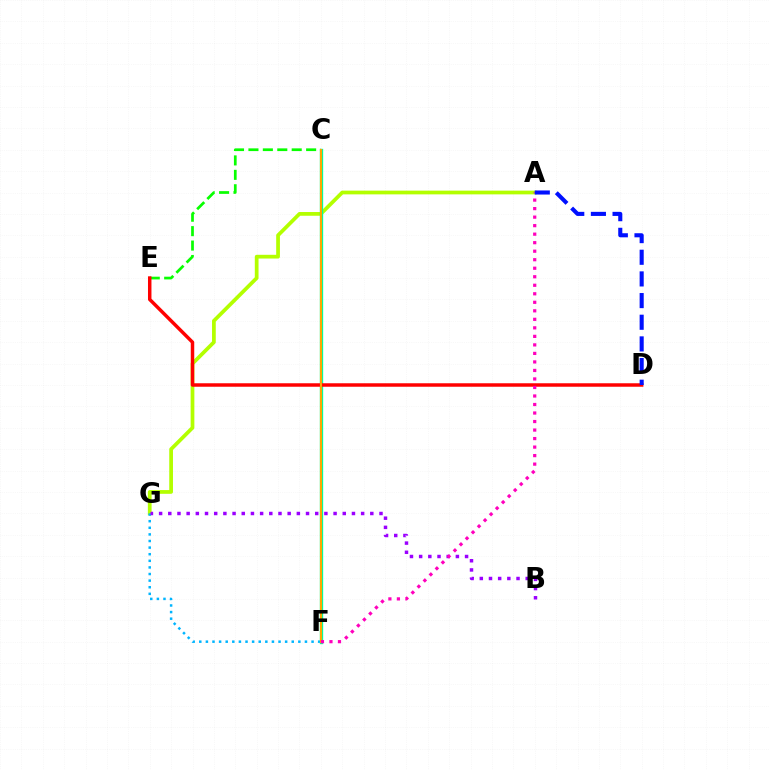{('A', 'G'): [{'color': '#b3ff00', 'line_style': 'solid', 'thickness': 2.69}], ('F', 'G'): [{'color': '#00b5ff', 'line_style': 'dotted', 'thickness': 1.79}], ('C', 'E'): [{'color': '#08ff00', 'line_style': 'dashed', 'thickness': 1.96}], ('C', 'F'): [{'color': '#00ff9d', 'line_style': 'solid', 'thickness': 2.4}, {'color': '#ffa500', 'line_style': 'solid', 'thickness': 1.53}], ('D', 'E'): [{'color': '#ff0000', 'line_style': 'solid', 'thickness': 2.5}], ('B', 'G'): [{'color': '#9b00ff', 'line_style': 'dotted', 'thickness': 2.5}], ('A', 'F'): [{'color': '#ff00bd', 'line_style': 'dotted', 'thickness': 2.31}], ('A', 'D'): [{'color': '#0010ff', 'line_style': 'dashed', 'thickness': 2.94}]}